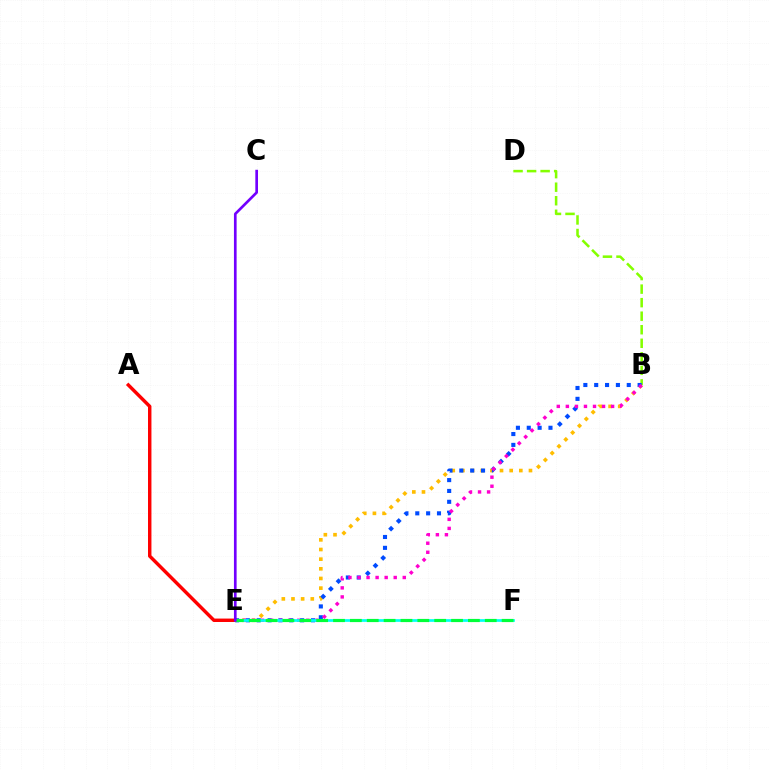{('B', 'E'): [{'color': '#ffbd00', 'line_style': 'dotted', 'thickness': 2.62}, {'color': '#004bff', 'line_style': 'dotted', 'thickness': 2.95}, {'color': '#ff00cf', 'line_style': 'dotted', 'thickness': 2.46}], ('B', 'D'): [{'color': '#84ff00', 'line_style': 'dashed', 'thickness': 1.84}], ('E', 'F'): [{'color': '#00fff6', 'line_style': 'solid', 'thickness': 1.95}, {'color': '#00ff39', 'line_style': 'dashed', 'thickness': 2.29}], ('A', 'E'): [{'color': '#ff0000', 'line_style': 'solid', 'thickness': 2.47}], ('C', 'E'): [{'color': '#7200ff', 'line_style': 'solid', 'thickness': 1.93}]}